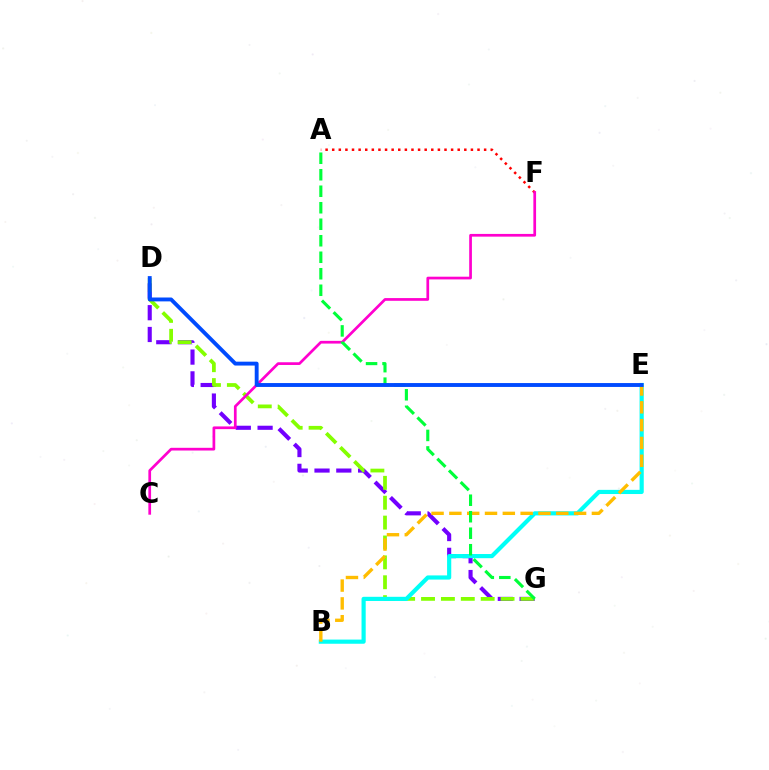{('D', 'G'): [{'color': '#7200ff', 'line_style': 'dashed', 'thickness': 2.96}, {'color': '#84ff00', 'line_style': 'dashed', 'thickness': 2.7}], ('B', 'E'): [{'color': '#00fff6', 'line_style': 'solid', 'thickness': 3.0}, {'color': '#ffbd00', 'line_style': 'dashed', 'thickness': 2.42}], ('A', 'F'): [{'color': '#ff0000', 'line_style': 'dotted', 'thickness': 1.79}], ('C', 'F'): [{'color': '#ff00cf', 'line_style': 'solid', 'thickness': 1.95}], ('A', 'G'): [{'color': '#00ff39', 'line_style': 'dashed', 'thickness': 2.24}], ('D', 'E'): [{'color': '#004bff', 'line_style': 'solid', 'thickness': 2.79}]}